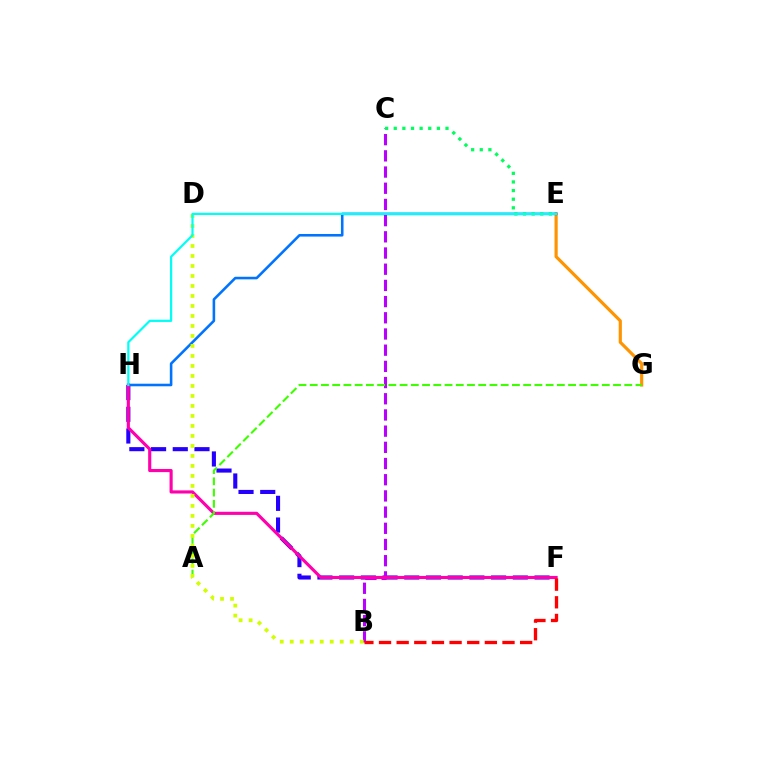{('F', 'H'): [{'color': '#2500ff', 'line_style': 'dashed', 'thickness': 2.95}, {'color': '#ff00ac', 'line_style': 'solid', 'thickness': 2.25}], ('B', 'C'): [{'color': '#b900ff', 'line_style': 'dashed', 'thickness': 2.2}], ('E', 'G'): [{'color': '#ff9400', 'line_style': 'solid', 'thickness': 2.28}], ('E', 'H'): [{'color': '#0074ff', 'line_style': 'solid', 'thickness': 1.86}, {'color': '#00fff6', 'line_style': 'solid', 'thickness': 1.59}], ('C', 'E'): [{'color': '#00ff5c', 'line_style': 'dotted', 'thickness': 2.34}], ('A', 'G'): [{'color': '#3dff00', 'line_style': 'dashed', 'thickness': 1.53}], ('B', 'F'): [{'color': '#ff0000', 'line_style': 'dashed', 'thickness': 2.4}], ('B', 'D'): [{'color': '#d1ff00', 'line_style': 'dotted', 'thickness': 2.72}]}